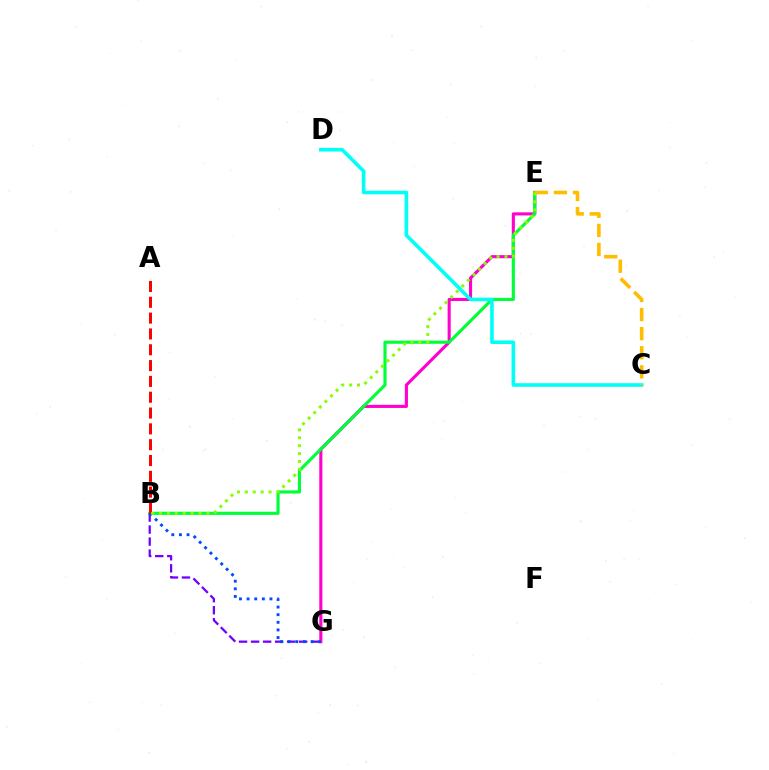{('E', 'G'): [{'color': '#ff00cf', 'line_style': 'solid', 'thickness': 2.24}], ('B', 'E'): [{'color': '#00ff39', 'line_style': 'solid', 'thickness': 2.26}, {'color': '#84ff00', 'line_style': 'dotted', 'thickness': 2.14}], ('B', 'G'): [{'color': '#7200ff', 'line_style': 'dashed', 'thickness': 1.63}, {'color': '#004bff', 'line_style': 'dotted', 'thickness': 2.07}], ('C', 'D'): [{'color': '#00fff6', 'line_style': 'solid', 'thickness': 2.59}], ('C', 'E'): [{'color': '#ffbd00', 'line_style': 'dashed', 'thickness': 2.59}], ('A', 'B'): [{'color': '#ff0000', 'line_style': 'dashed', 'thickness': 2.15}]}